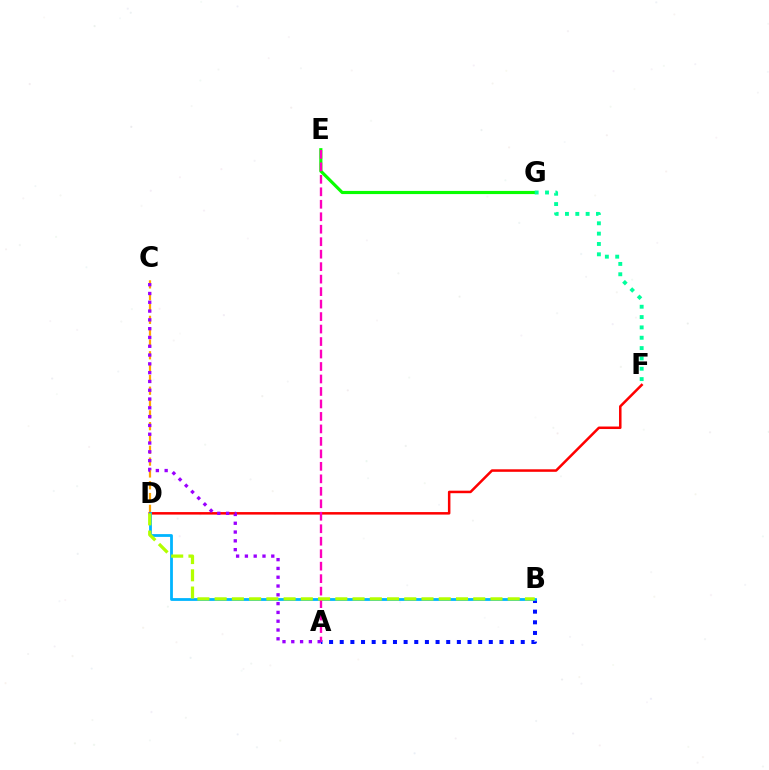{('E', 'G'): [{'color': '#08ff00', 'line_style': 'solid', 'thickness': 2.27}], ('C', 'D'): [{'color': '#ffa500', 'line_style': 'dashed', 'thickness': 1.61}], ('A', 'B'): [{'color': '#0010ff', 'line_style': 'dotted', 'thickness': 2.89}], ('D', 'F'): [{'color': '#ff0000', 'line_style': 'solid', 'thickness': 1.81}], ('F', 'G'): [{'color': '#00ff9d', 'line_style': 'dotted', 'thickness': 2.81}], ('B', 'D'): [{'color': '#00b5ff', 'line_style': 'solid', 'thickness': 2.01}, {'color': '#b3ff00', 'line_style': 'dashed', 'thickness': 2.34}], ('A', 'E'): [{'color': '#ff00bd', 'line_style': 'dashed', 'thickness': 1.7}], ('A', 'C'): [{'color': '#9b00ff', 'line_style': 'dotted', 'thickness': 2.39}]}